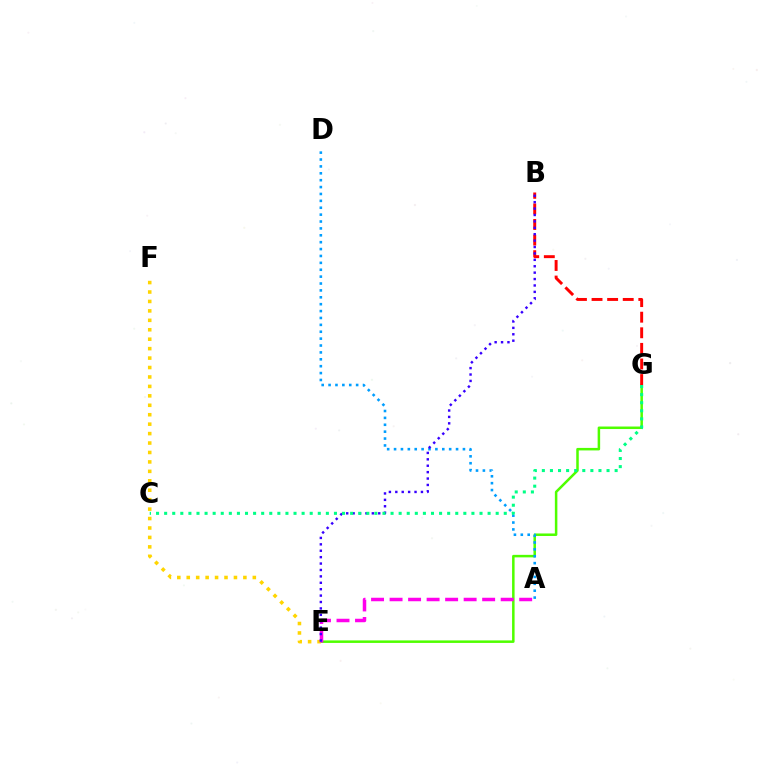{('E', 'G'): [{'color': '#4fff00', 'line_style': 'solid', 'thickness': 1.81}], ('E', 'F'): [{'color': '#ffd500', 'line_style': 'dotted', 'thickness': 2.56}], ('A', 'D'): [{'color': '#009eff', 'line_style': 'dotted', 'thickness': 1.87}], ('A', 'E'): [{'color': '#ff00ed', 'line_style': 'dashed', 'thickness': 2.52}], ('B', 'G'): [{'color': '#ff0000', 'line_style': 'dashed', 'thickness': 2.12}], ('B', 'E'): [{'color': '#3700ff', 'line_style': 'dotted', 'thickness': 1.74}], ('C', 'G'): [{'color': '#00ff86', 'line_style': 'dotted', 'thickness': 2.2}]}